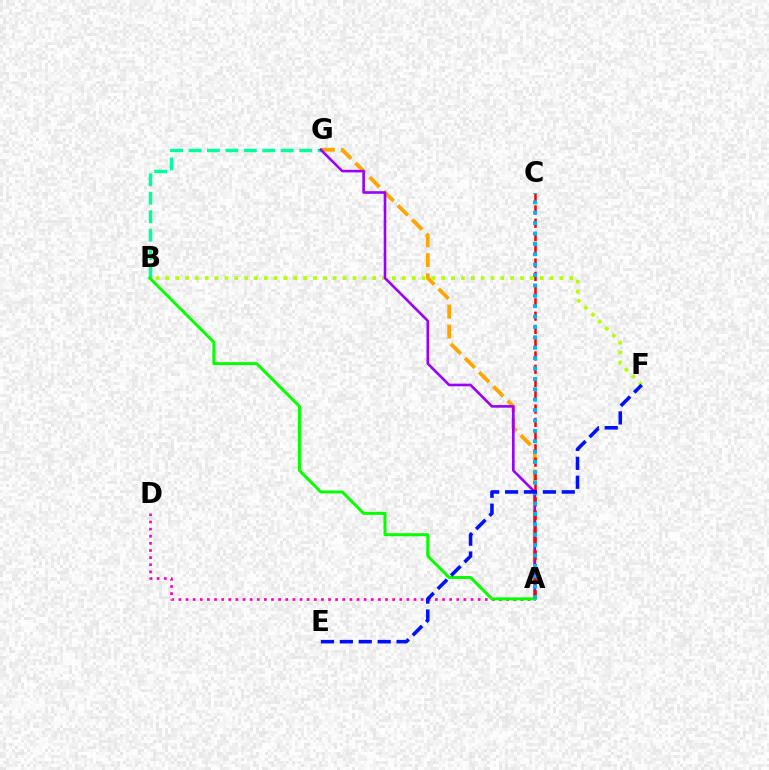{('A', 'G'): [{'color': '#ffa500', 'line_style': 'dashed', 'thickness': 2.72}, {'color': '#9b00ff', 'line_style': 'solid', 'thickness': 1.88}], ('B', 'G'): [{'color': '#00ff9d', 'line_style': 'dashed', 'thickness': 2.51}], ('B', 'F'): [{'color': '#b3ff00', 'line_style': 'dotted', 'thickness': 2.68}], ('A', 'D'): [{'color': '#ff00bd', 'line_style': 'dotted', 'thickness': 1.94}], ('A', 'C'): [{'color': '#ff0000', 'line_style': 'dashed', 'thickness': 1.8}, {'color': '#00b5ff', 'line_style': 'dotted', 'thickness': 2.82}], ('A', 'B'): [{'color': '#08ff00', 'line_style': 'solid', 'thickness': 2.18}], ('E', 'F'): [{'color': '#0010ff', 'line_style': 'dashed', 'thickness': 2.57}]}